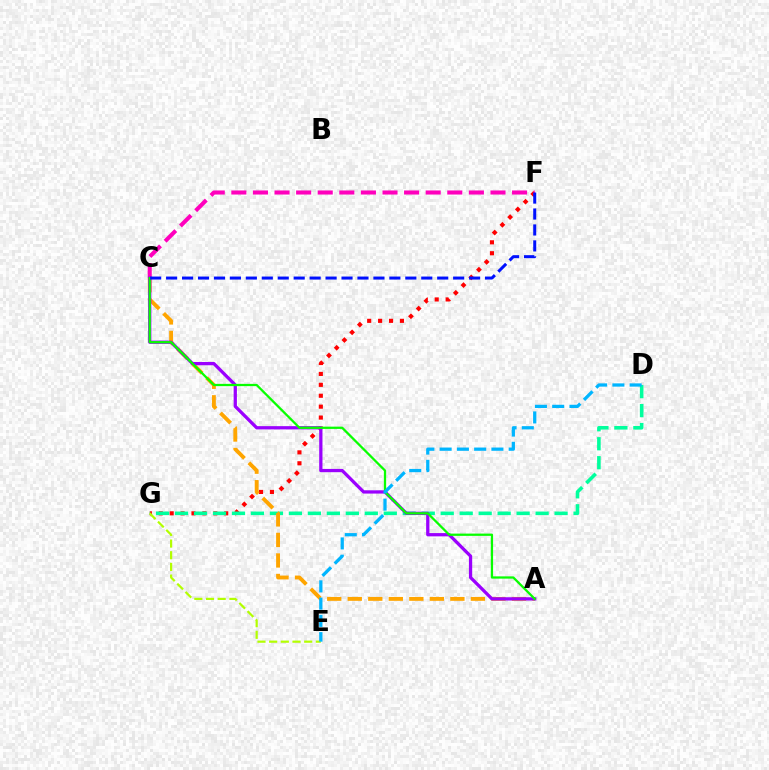{('F', 'G'): [{'color': '#ff0000', 'line_style': 'dotted', 'thickness': 2.96}], ('D', 'G'): [{'color': '#00ff9d', 'line_style': 'dashed', 'thickness': 2.58}], ('A', 'C'): [{'color': '#ffa500', 'line_style': 'dashed', 'thickness': 2.79}, {'color': '#9b00ff', 'line_style': 'solid', 'thickness': 2.35}, {'color': '#08ff00', 'line_style': 'solid', 'thickness': 1.63}], ('E', 'G'): [{'color': '#b3ff00', 'line_style': 'dashed', 'thickness': 1.59}], ('C', 'F'): [{'color': '#ff00bd', 'line_style': 'dashed', 'thickness': 2.93}, {'color': '#0010ff', 'line_style': 'dashed', 'thickness': 2.17}], ('D', 'E'): [{'color': '#00b5ff', 'line_style': 'dashed', 'thickness': 2.34}]}